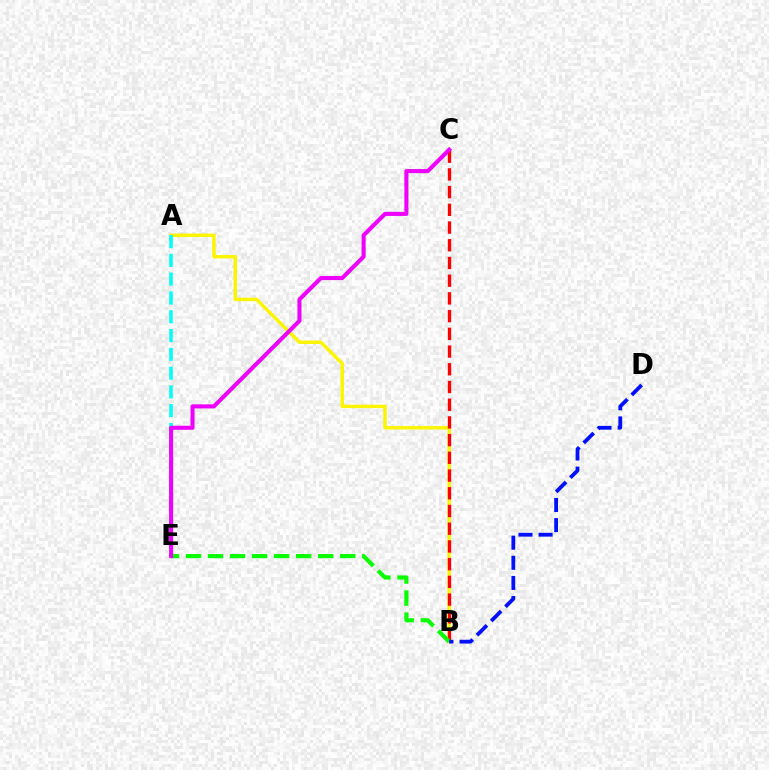{('A', 'B'): [{'color': '#fcf500', 'line_style': 'solid', 'thickness': 2.48}], ('B', 'C'): [{'color': '#ff0000', 'line_style': 'dashed', 'thickness': 2.41}], ('A', 'E'): [{'color': '#00fff6', 'line_style': 'dashed', 'thickness': 2.55}], ('B', 'E'): [{'color': '#08ff00', 'line_style': 'dashed', 'thickness': 2.99}], ('B', 'D'): [{'color': '#0010ff', 'line_style': 'dashed', 'thickness': 2.73}], ('C', 'E'): [{'color': '#ee00ff', 'line_style': 'solid', 'thickness': 2.93}]}